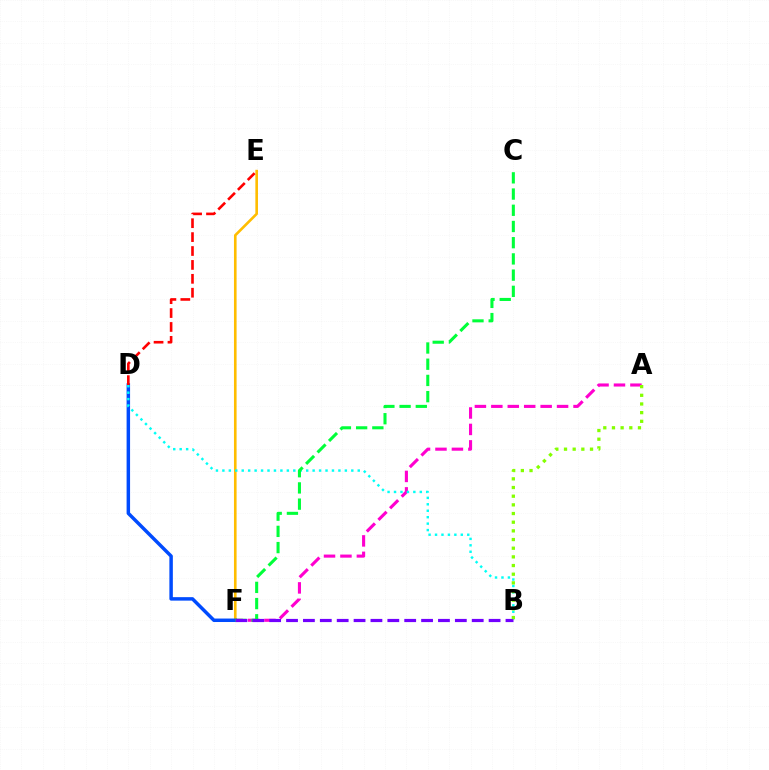{('A', 'F'): [{'color': '#ff00cf', 'line_style': 'dashed', 'thickness': 2.23}], ('E', 'F'): [{'color': '#ffbd00', 'line_style': 'solid', 'thickness': 1.89}], ('D', 'F'): [{'color': '#004bff', 'line_style': 'solid', 'thickness': 2.5}], ('B', 'D'): [{'color': '#00fff6', 'line_style': 'dotted', 'thickness': 1.75}], ('C', 'F'): [{'color': '#00ff39', 'line_style': 'dashed', 'thickness': 2.2}], ('B', 'F'): [{'color': '#7200ff', 'line_style': 'dashed', 'thickness': 2.29}], ('D', 'E'): [{'color': '#ff0000', 'line_style': 'dashed', 'thickness': 1.89}], ('A', 'B'): [{'color': '#84ff00', 'line_style': 'dotted', 'thickness': 2.36}]}